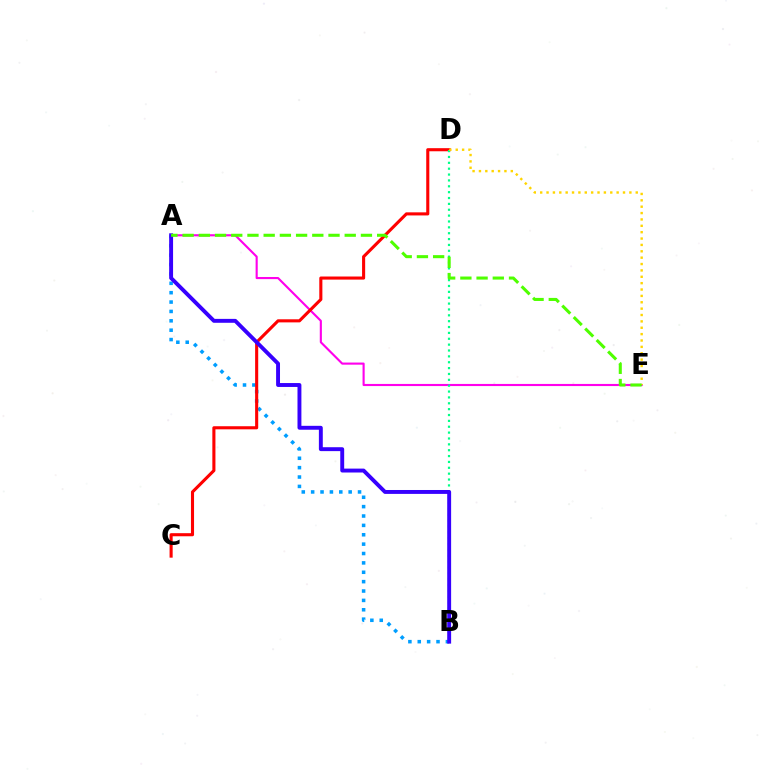{('A', 'E'): [{'color': '#ff00ed', 'line_style': 'solid', 'thickness': 1.53}, {'color': '#4fff00', 'line_style': 'dashed', 'thickness': 2.2}], ('A', 'B'): [{'color': '#009eff', 'line_style': 'dotted', 'thickness': 2.55}, {'color': '#3700ff', 'line_style': 'solid', 'thickness': 2.81}], ('C', 'D'): [{'color': '#ff0000', 'line_style': 'solid', 'thickness': 2.23}], ('B', 'D'): [{'color': '#00ff86', 'line_style': 'dotted', 'thickness': 1.59}], ('D', 'E'): [{'color': '#ffd500', 'line_style': 'dotted', 'thickness': 1.73}]}